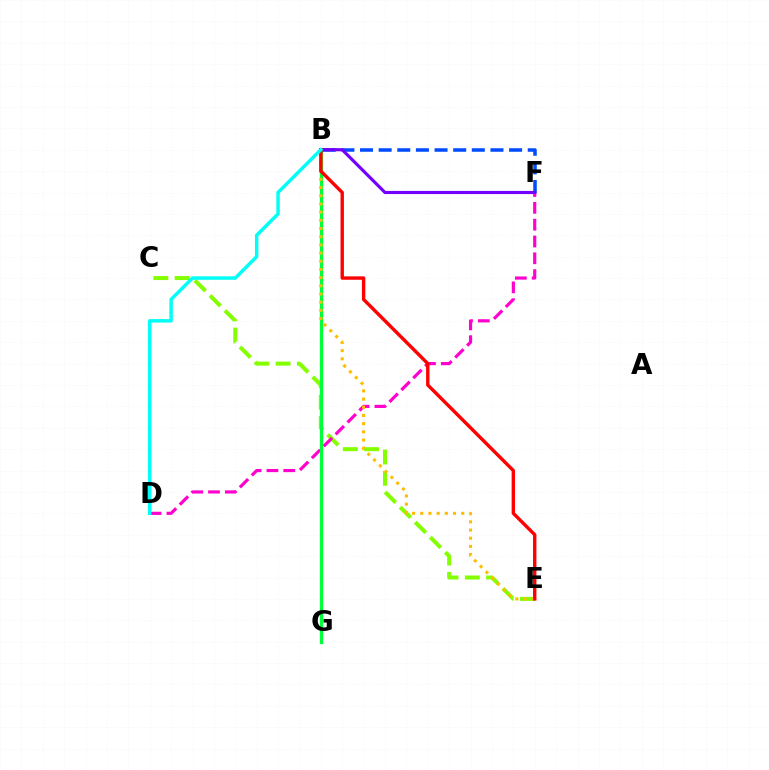{('C', 'E'): [{'color': '#84ff00', 'line_style': 'dashed', 'thickness': 2.89}], ('D', 'F'): [{'color': '#ff00cf', 'line_style': 'dashed', 'thickness': 2.28}], ('B', 'F'): [{'color': '#004bff', 'line_style': 'dashed', 'thickness': 2.53}, {'color': '#7200ff', 'line_style': 'solid', 'thickness': 2.27}], ('B', 'G'): [{'color': '#00ff39', 'line_style': 'solid', 'thickness': 2.37}], ('B', 'E'): [{'color': '#ffbd00', 'line_style': 'dotted', 'thickness': 2.22}, {'color': '#ff0000', 'line_style': 'solid', 'thickness': 2.44}], ('B', 'D'): [{'color': '#00fff6', 'line_style': 'solid', 'thickness': 2.5}]}